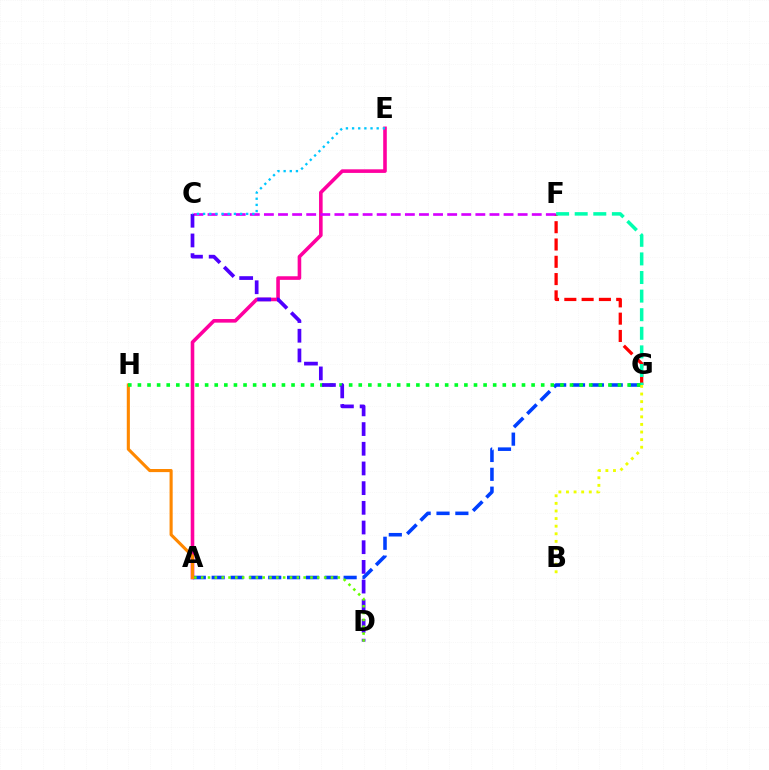{('A', 'E'): [{'color': '#ff00a0', 'line_style': 'solid', 'thickness': 2.59}], ('A', 'G'): [{'color': '#003fff', 'line_style': 'dashed', 'thickness': 2.56}], ('F', 'G'): [{'color': '#ff0000', 'line_style': 'dashed', 'thickness': 2.35}, {'color': '#00ffaf', 'line_style': 'dashed', 'thickness': 2.53}], ('C', 'F'): [{'color': '#d600ff', 'line_style': 'dashed', 'thickness': 1.92}], ('A', 'H'): [{'color': '#ff8800', 'line_style': 'solid', 'thickness': 2.24}], ('G', 'H'): [{'color': '#00ff27', 'line_style': 'dotted', 'thickness': 2.61}], ('C', 'D'): [{'color': '#4f00ff', 'line_style': 'dashed', 'thickness': 2.67}], ('A', 'D'): [{'color': '#66ff00', 'line_style': 'dotted', 'thickness': 1.86}], ('C', 'E'): [{'color': '#00c7ff', 'line_style': 'dotted', 'thickness': 1.67}], ('B', 'G'): [{'color': '#eeff00', 'line_style': 'dotted', 'thickness': 2.06}]}